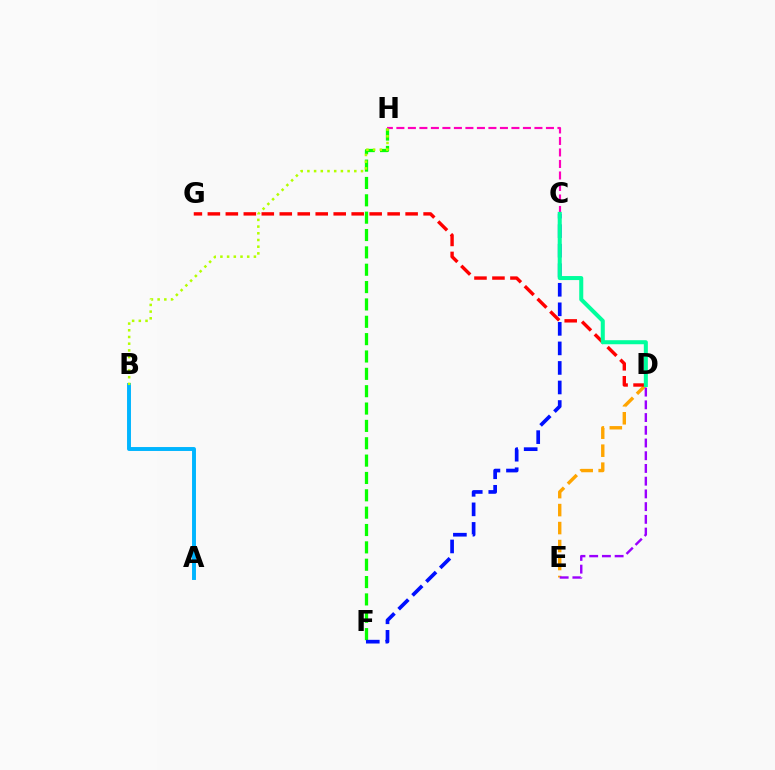{('D', 'E'): [{'color': '#ffa500', 'line_style': 'dashed', 'thickness': 2.44}, {'color': '#9b00ff', 'line_style': 'dashed', 'thickness': 1.73}], ('F', 'H'): [{'color': '#08ff00', 'line_style': 'dashed', 'thickness': 2.36}], ('A', 'B'): [{'color': '#00b5ff', 'line_style': 'solid', 'thickness': 2.82}], ('C', 'H'): [{'color': '#ff00bd', 'line_style': 'dashed', 'thickness': 1.56}], ('B', 'H'): [{'color': '#b3ff00', 'line_style': 'dotted', 'thickness': 1.82}], ('D', 'G'): [{'color': '#ff0000', 'line_style': 'dashed', 'thickness': 2.44}], ('C', 'F'): [{'color': '#0010ff', 'line_style': 'dashed', 'thickness': 2.65}], ('C', 'D'): [{'color': '#00ff9d', 'line_style': 'solid', 'thickness': 2.9}]}